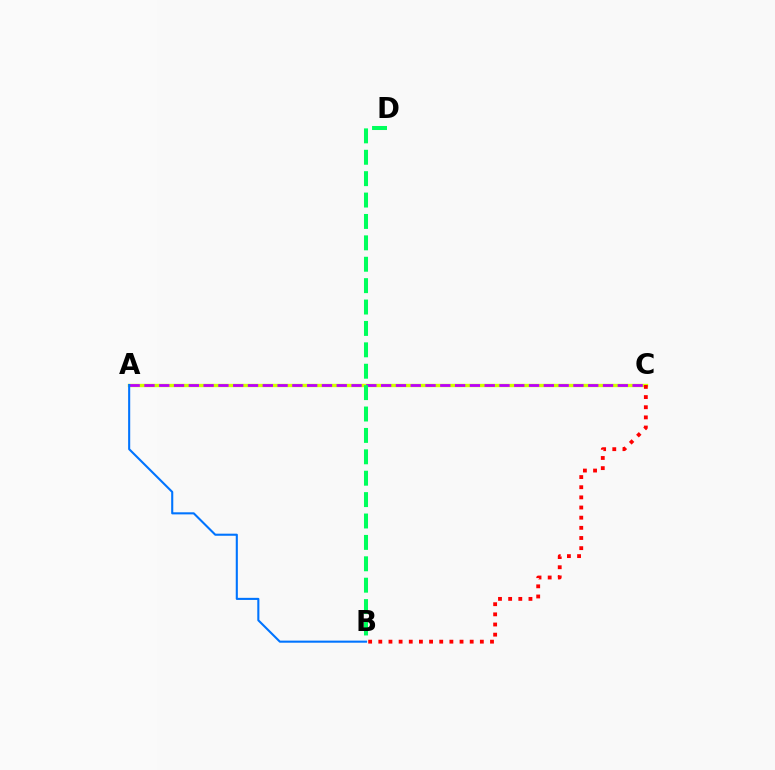{('A', 'C'): [{'color': '#d1ff00', 'line_style': 'solid', 'thickness': 2.41}, {'color': '#b900ff', 'line_style': 'dashed', 'thickness': 2.01}], ('B', 'C'): [{'color': '#ff0000', 'line_style': 'dotted', 'thickness': 2.76}], ('B', 'D'): [{'color': '#00ff5c', 'line_style': 'dashed', 'thickness': 2.91}], ('A', 'B'): [{'color': '#0074ff', 'line_style': 'solid', 'thickness': 1.51}]}